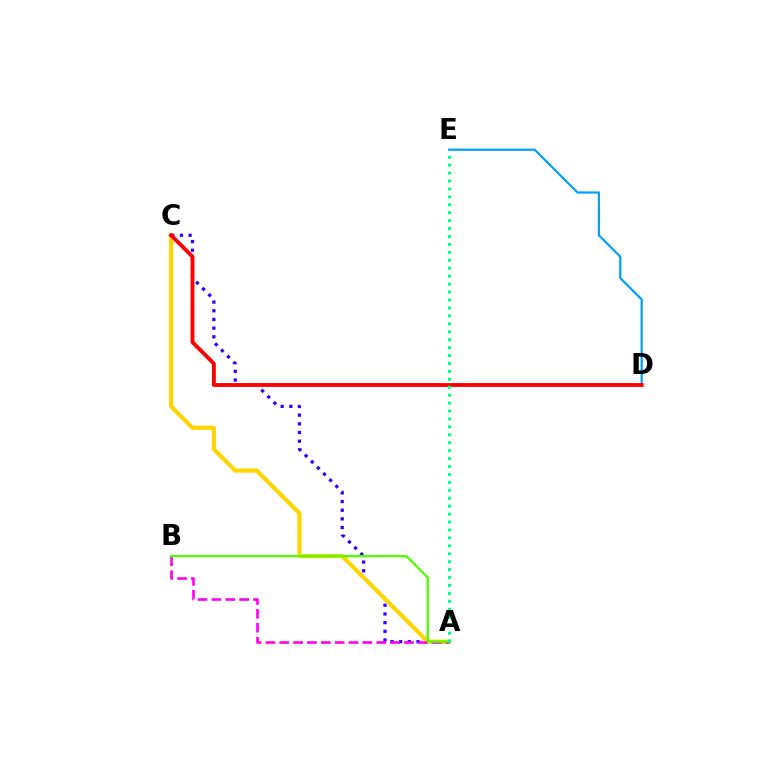{('A', 'C'): [{'color': '#3700ff', 'line_style': 'dotted', 'thickness': 2.36}, {'color': '#ffd500', 'line_style': 'solid', 'thickness': 2.99}], ('D', 'E'): [{'color': '#009eff', 'line_style': 'solid', 'thickness': 1.58}], ('A', 'B'): [{'color': '#ff00ed', 'line_style': 'dashed', 'thickness': 1.88}, {'color': '#4fff00', 'line_style': 'solid', 'thickness': 1.66}], ('C', 'D'): [{'color': '#ff0000', 'line_style': 'solid', 'thickness': 2.77}], ('A', 'E'): [{'color': '#00ff86', 'line_style': 'dotted', 'thickness': 2.15}]}